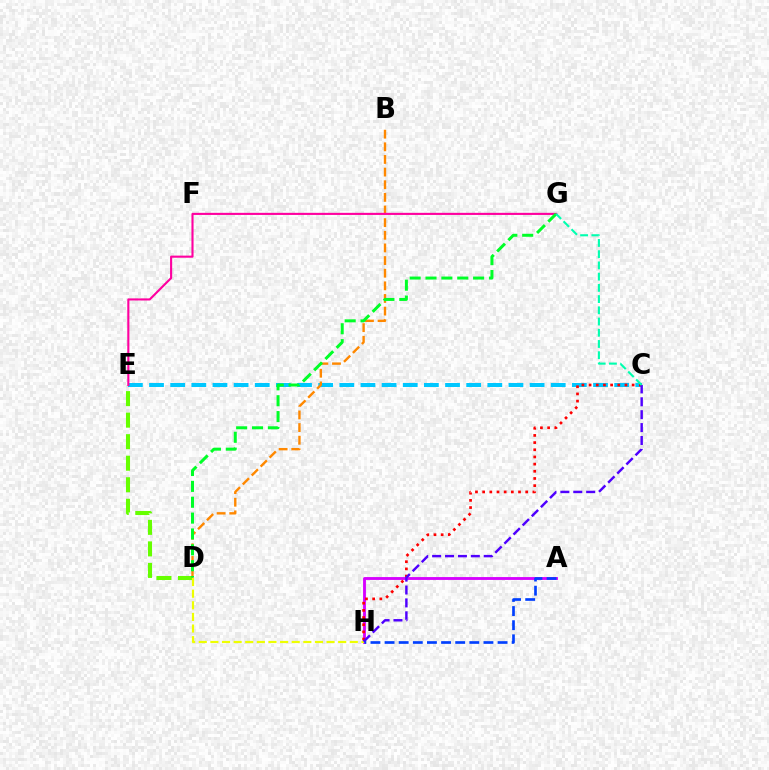{('D', 'E'): [{'color': '#66ff00', 'line_style': 'dashed', 'thickness': 2.93}], ('A', 'H'): [{'color': '#d600ff', 'line_style': 'solid', 'thickness': 2.05}, {'color': '#003fff', 'line_style': 'dashed', 'thickness': 1.92}], ('C', 'E'): [{'color': '#00c7ff', 'line_style': 'dashed', 'thickness': 2.87}], ('B', 'D'): [{'color': '#ff8800', 'line_style': 'dashed', 'thickness': 1.72}], ('C', 'H'): [{'color': '#ff0000', 'line_style': 'dotted', 'thickness': 1.95}, {'color': '#4f00ff', 'line_style': 'dashed', 'thickness': 1.75}], ('D', 'H'): [{'color': '#eeff00', 'line_style': 'dashed', 'thickness': 1.58}], ('E', 'G'): [{'color': '#ff00a0', 'line_style': 'solid', 'thickness': 1.52}], ('D', 'G'): [{'color': '#00ff27', 'line_style': 'dashed', 'thickness': 2.16}], ('C', 'G'): [{'color': '#00ffaf', 'line_style': 'dashed', 'thickness': 1.52}]}